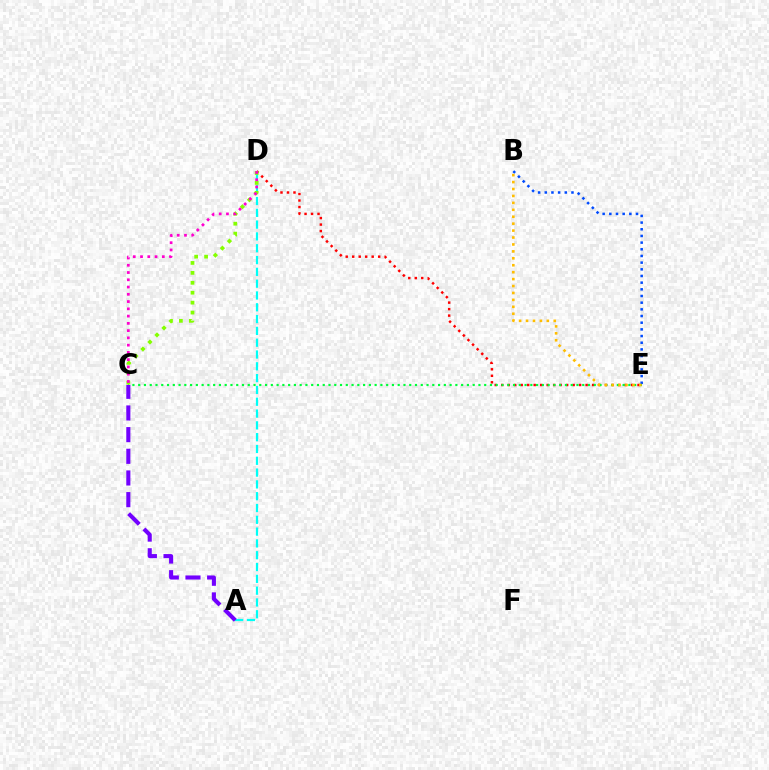{('D', 'E'): [{'color': '#ff0000', 'line_style': 'dotted', 'thickness': 1.76}], ('C', 'E'): [{'color': '#00ff39', 'line_style': 'dotted', 'thickness': 1.57}], ('A', 'D'): [{'color': '#00fff6', 'line_style': 'dashed', 'thickness': 1.6}], ('A', 'C'): [{'color': '#7200ff', 'line_style': 'dashed', 'thickness': 2.94}], ('C', 'D'): [{'color': '#84ff00', 'line_style': 'dotted', 'thickness': 2.7}, {'color': '#ff00cf', 'line_style': 'dotted', 'thickness': 1.97}], ('B', 'E'): [{'color': '#004bff', 'line_style': 'dotted', 'thickness': 1.81}, {'color': '#ffbd00', 'line_style': 'dotted', 'thickness': 1.88}]}